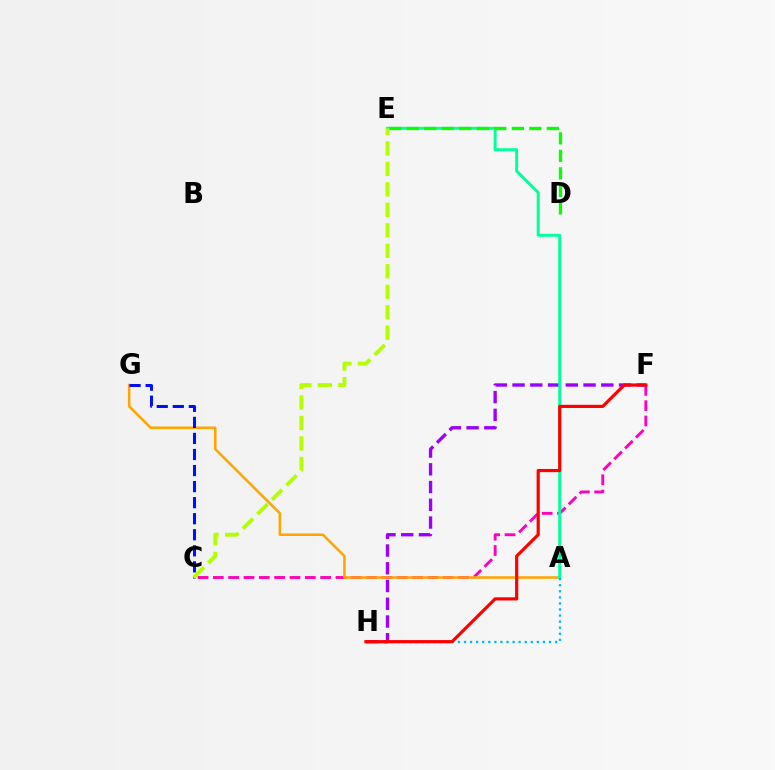{('C', 'F'): [{'color': '#ff00bd', 'line_style': 'dashed', 'thickness': 2.08}], ('A', 'G'): [{'color': '#ffa500', 'line_style': 'solid', 'thickness': 1.84}], ('F', 'H'): [{'color': '#9b00ff', 'line_style': 'dashed', 'thickness': 2.41}, {'color': '#ff0000', 'line_style': 'solid', 'thickness': 2.29}], ('A', 'E'): [{'color': '#00ff9d', 'line_style': 'solid', 'thickness': 2.13}], ('A', 'H'): [{'color': '#00b5ff', 'line_style': 'dotted', 'thickness': 1.65}], ('D', 'E'): [{'color': '#08ff00', 'line_style': 'dashed', 'thickness': 2.38}], ('C', 'G'): [{'color': '#0010ff', 'line_style': 'dashed', 'thickness': 2.18}], ('C', 'E'): [{'color': '#b3ff00', 'line_style': 'dashed', 'thickness': 2.78}]}